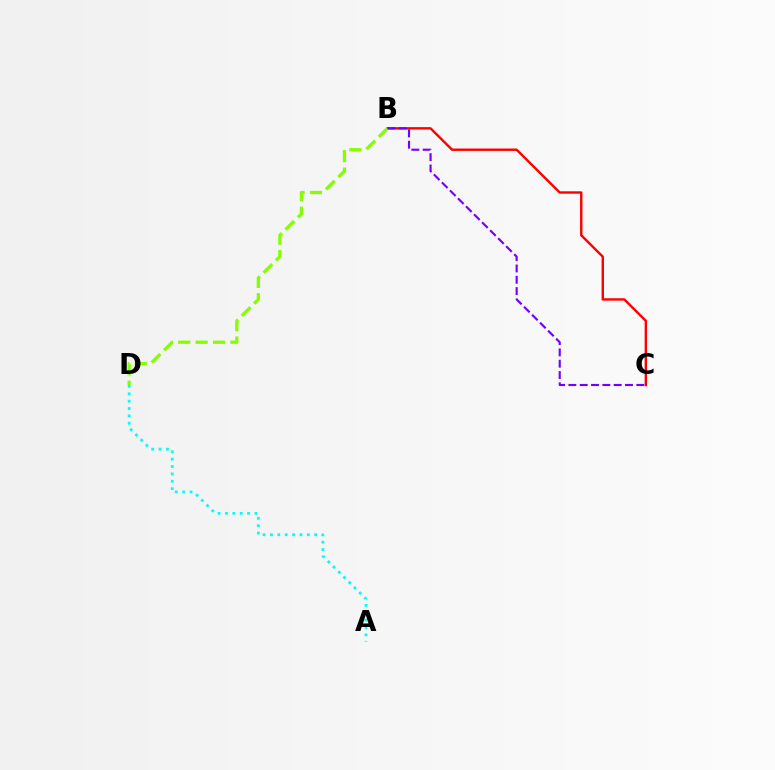{('A', 'D'): [{'color': '#00fff6', 'line_style': 'dotted', 'thickness': 2.0}], ('B', 'C'): [{'color': '#ff0000', 'line_style': 'solid', 'thickness': 1.73}, {'color': '#7200ff', 'line_style': 'dashed', 'thickness': 1.54}], ('B', 'D'): [{'color': '#84ff00', 'line_style': 'dashed', 'thickness': 2.37}]}